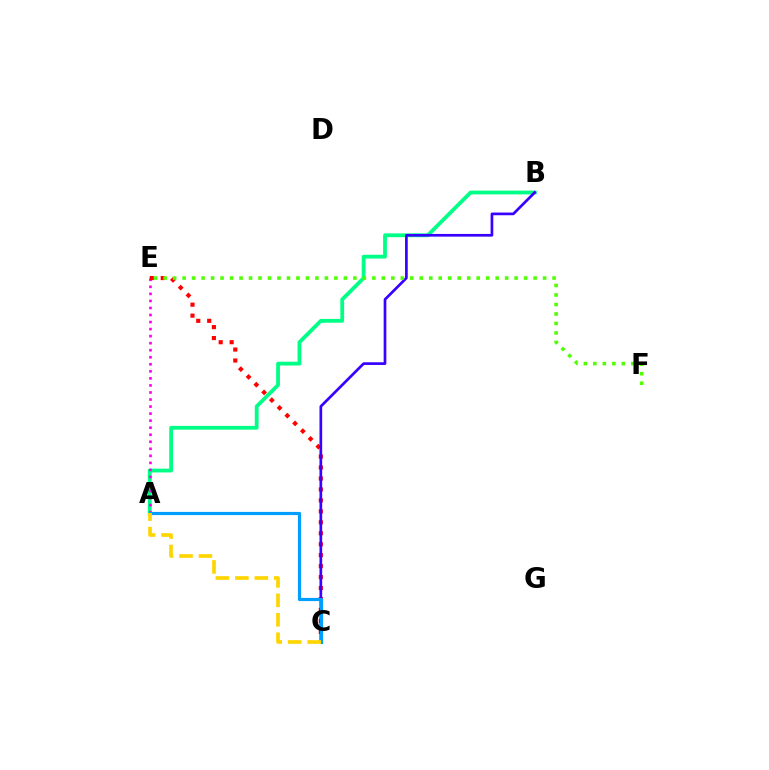{('A', 'B'): [{'color': '#00ff86', 'line_style': 'solid', 'thickness': 2.73}], ('A', 'E'): [{'color': '#ff00ed', 'line_style': 'dotted', 'thickness': 1.91}], ('C', 'E'): [{'color': '#ff0000', 'line_style': 'dotted', 'thickness': 2.98}], ('B', 'C'): [{'color': '#3700ff', 'line_style': 'solid', 'thickness': 1.94}], ('E', 'F'): [{'color': '#4fff00', 'line_style': 'dotted', 'thickness': 2.58}], ('A', 'C'): [{'color': '#009eff', 'line_style': 'solid', 'thickness': 2.29}, {'color': '#ffd500', 'line_style': 'dashed', 'thickness': 2.65}]}